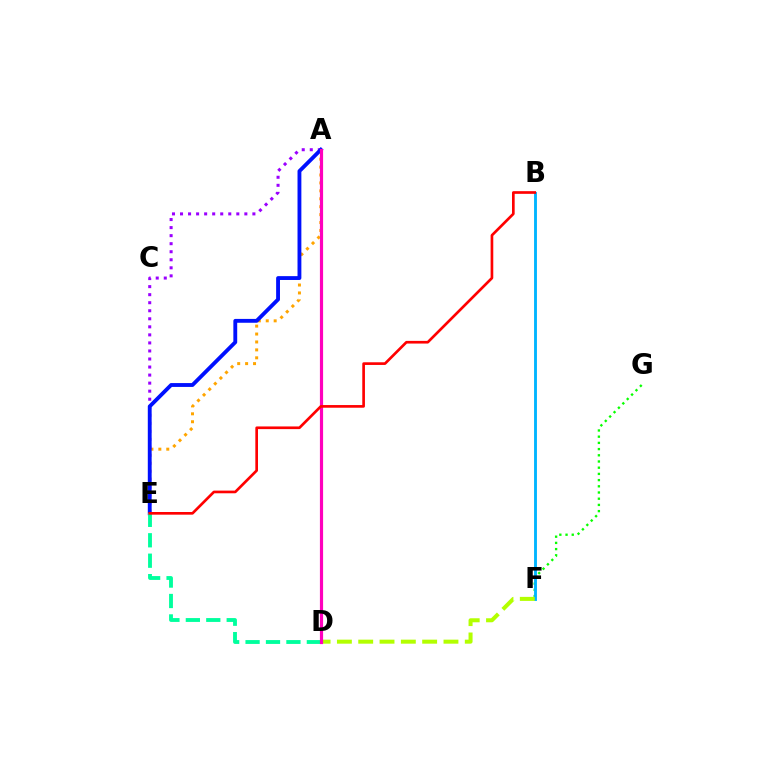{('A', 'E'): [{'color': '#ffa500', 'line_style': 'dotted', 'thickness': 2.15}, {'color': '#9b00ff', 'line_style': 'dotted', 'thickness': 2.18}, {'color': '#0010ff', 'line_style': 'solid', 'thickness': 2.77}], ('F', 'G'): [{'color': '#08ff00', 'line_style': 'dotted', 'thickness': 1.69}], ('B', 'F'): [{'color': '#00b5ff', 'line_style': 'solid', 'thickness': 2.07}], ('D', 'E'): [{'color': '#00ff9d', 'line_style': 'dashed', 'thickness': 2.78}], ('D', 'F'): [{'color': '#b3ff00', 'line_style': 'dashed', 'thickness': 2.9}], ('A', 'D'): [{'color': '#ff00bd', 'line_style': 'solid', 'thickness': 2.29}], ('B', 'E'): [{'color': '#ff0000', 'line_style': 'solid', 'thickness': 1.92}]}